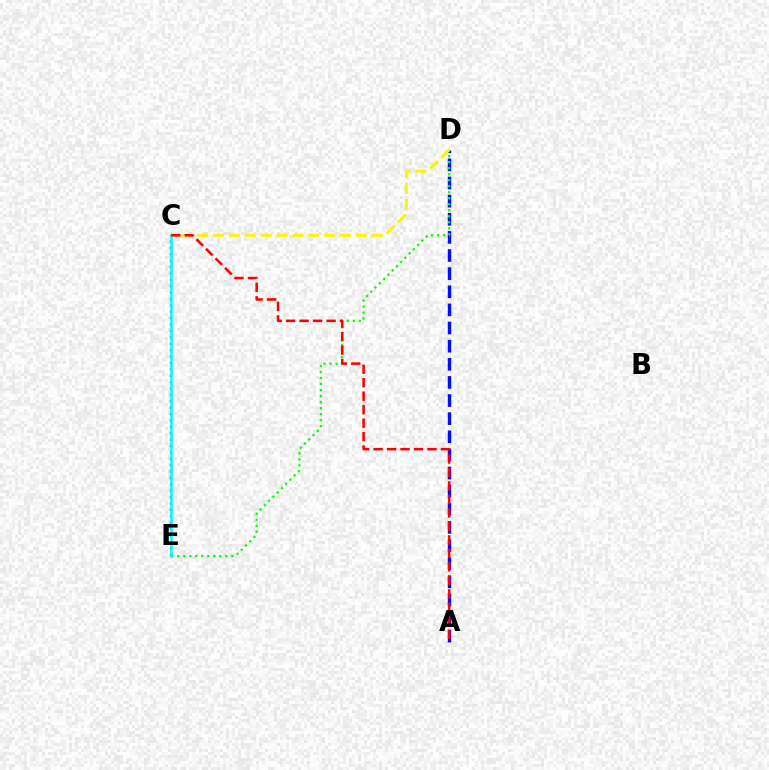{('A', 'D'): [{'color': '#0010ff', 'line_style': 'dashed', 'thickness': 2.46}], ('D', 'E'): [{'color': '#08ff00', 'line_style': 'dotted', 'thickness': 1.63}], ('C', 'D'): [{'color': '#fcf500', 'line_style': 'dashed', 'thickness': 2.15}], ('C', 'E'): [{'color': '#ee00ff', 'line_style': 'dotted', 'thickness': 1.74}, {'color': '#00fff6', 'line_style': 'solid', 'thickness': 1.83}], ('A', 'C'): [{'color': '#ff0000', 'line_style': 'dashed', 'thickness': 1.83}]}